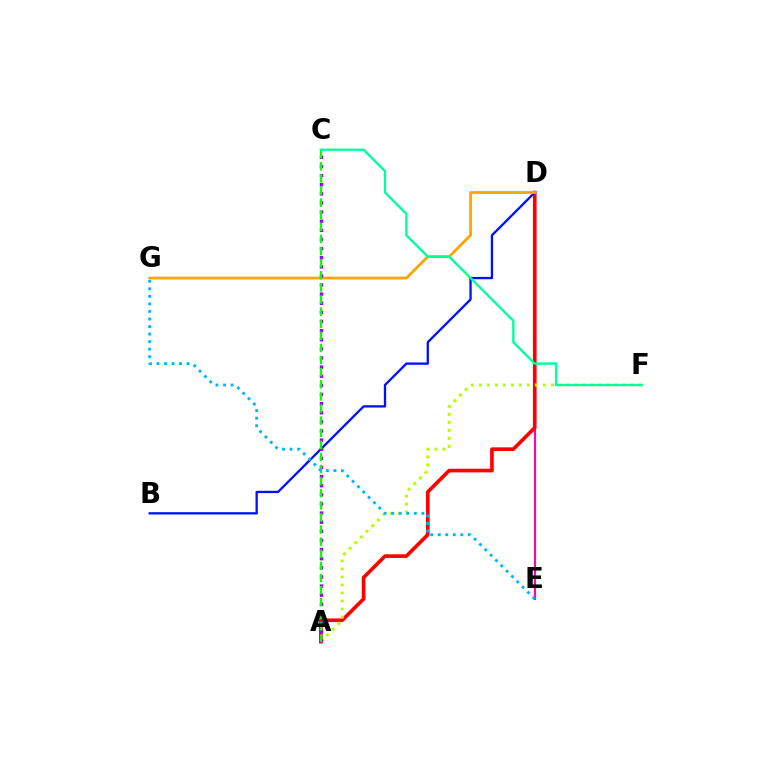{('D', 'E'): [{'color': '#ff00bd', 'line_style': 'solid', 'thickness': 1.53}], ('A', 'D'): [{'color': '#ff0000', 'line_style': 'solid', 'thickness': 2.62}], ('A', 'F'): [{'color': '#b3ff00', 'line_style': 'dotted', 'thickness': 2.17}], ('B', 'D'): [{'color': '#0010ff', 'line_style': 'solid', 'thickness': 1.66}], ('D', 'G'): [{'color': '#ffa500', 'line_style': 'solid', 'thickness': 2.01}], ('A', 'C'): [{'color': '#9b00ff', 'line_style': 'dotted', 'thickness': 2.48}, {'color': '#08ff00', 'line_style': 'dashed', 'thickness': 1.64}], ('C', 'F'): [{'color': '#00ff9d', 'line_style': 'solid', 'thickness': 1.68}], ('E', 'G'): [{'color': '#00b5ff', 'line_style': 'dotted', 'thickness': 2.05}]}